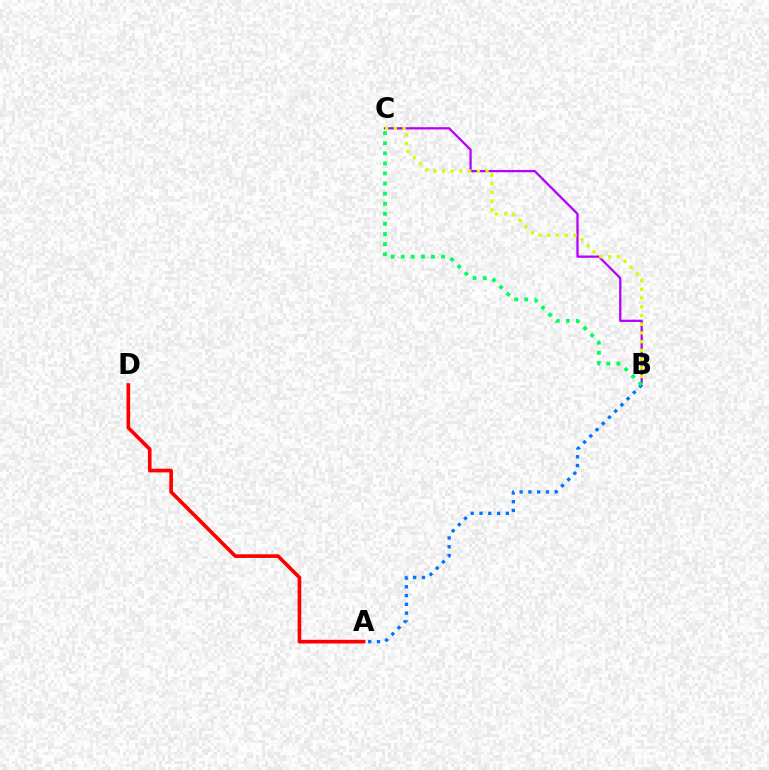{('B', 'C'): [{'color': '#b900ff', 'line_style': 'solid', 'thickness': 1.64}, {'color': '#d1ff00', 'line_style': 'dotted', 'thickness': 2.37}, {'color': '#00ff5c', 'line_style': 'dotted', 'thickness': 2.74}], ('A', 'B'): [{'color': '#0074ff', 'line_style': 'dotted', 'thickness': 2.39}], ('A', 'D'): [{'color': '#ff0000', 'line_style': 'solid', 'thickness': 2.63}]}